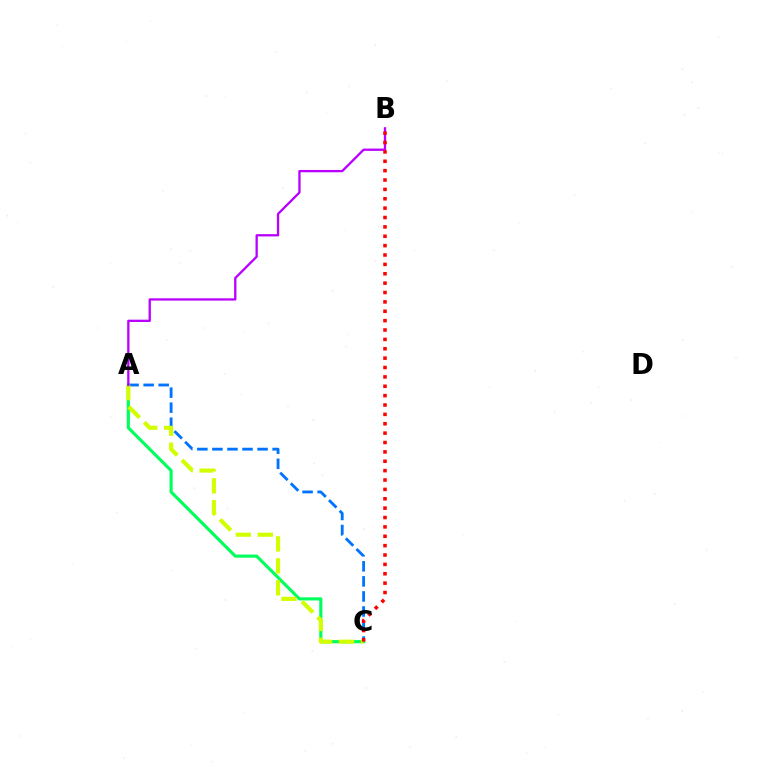{('A', 'C'): [{'color': '#0074ff', 'line_style': 'dashed', 'thickness': 2.04}, {'color': '#00ff5c', 'line_style': 'solid', 'thickness': 2.25}, {'color': '#d1ff00', 'line_style': 'dashed', 'thickness': 2.98}], ('A', 'B'): [{'color': '#b900ff', 'line_style': 'solid', 'thickness': 1.66}], ('B', 'C'): [{'color': '#ff0000', 'line_style': 'dotted', 'thickness': 2.55}]}